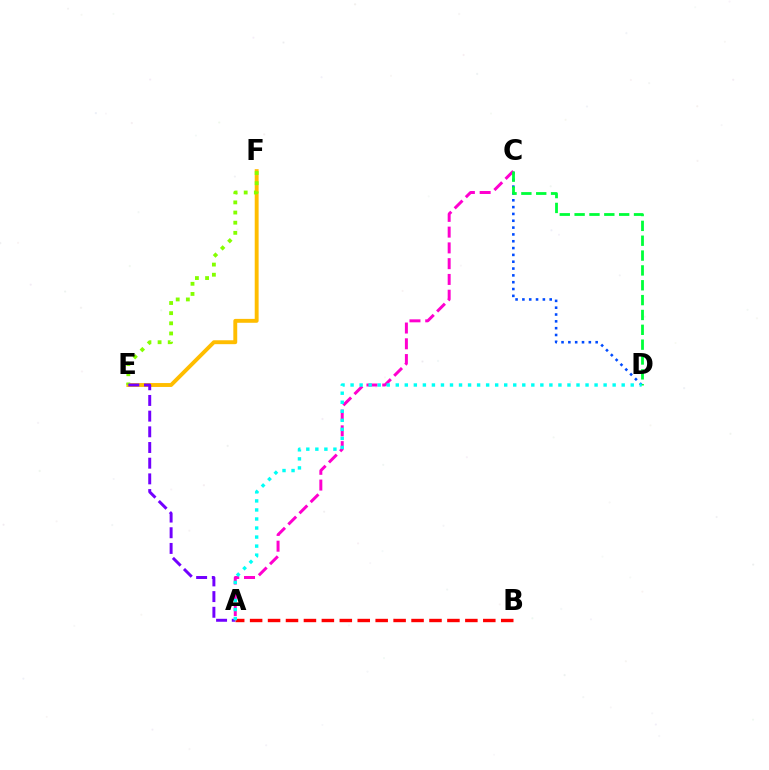{('C', 'D'): [{'color': '#004bff', 'line_style': 'dotted', 'thickness': 1.85}, {'color': '#00ff39', 'line_style': 'dashed', 'thickness': 2.02}], ('A', 'C'): [{'color': '#ff00cf', 'line_style': 'dashed', 'thickness': 2.14}], ('E', 'F'): [{'color': '#ffbd00', 'line_style': 'solid', 'thickness': 2.8}, {'color': '#84ff00', 'line_style': 'dotted', 'thickness': 2.76}], ('A', 'B'): [{'color': '#ff0000', 'line_style': 'dashed', 'thickness': 2.44}], ('A', 'E'): [{'color': '#7200ff', 'line_style': 'dashed', 'thickness': 2.13}], ('A', 'D'): [{'color': '#00fff6', 'line_style': 'dotted', 'thickness': 2.46}]}